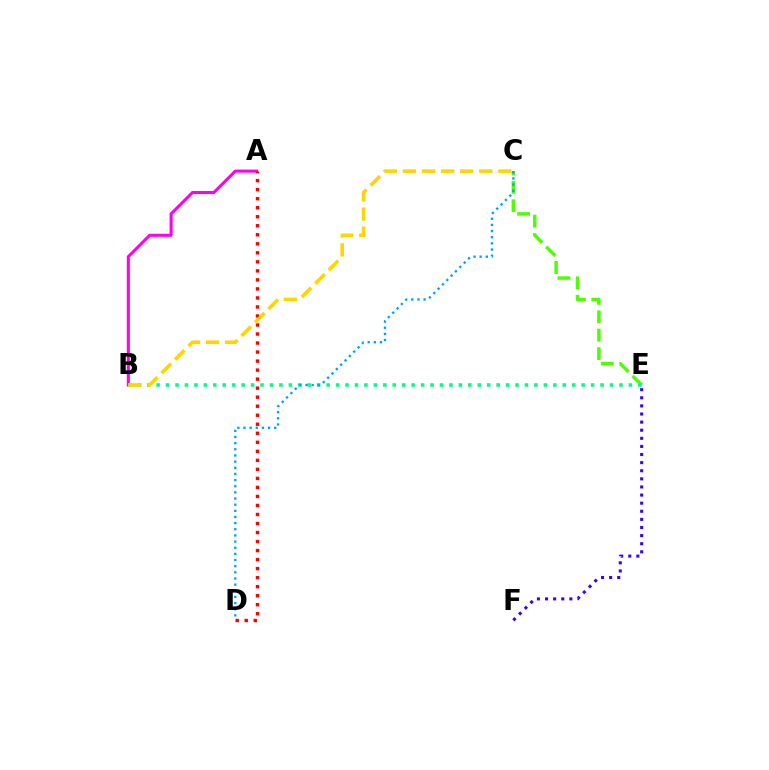{('A', 'B'): [{'color': '#ff00ed', 'line_style': 'solid', 'thickness': 2.19}], ('E', 'F'): [{'color': '#3700ff', 'line_style': 'dotted', 'thickness': 2.2}], ('C', 'E'): [{'color': '#4fff00', 'line_style': 'dashed', 'thickness': 2.5}], ('B', 'E'): [{'color': '#00ff86', 'line_style': 'dotted', 'thickness': 2.57}], ('A', 'D'): [{'color': '#ff0000', 'line_style': 'dotted', 'thickness': 2.45}], ('C', 'D'): [{'color': '#009eff', 'line_style': 'dotted', 'thickness': 1.67}], ('B', 'C'): [{'color': '#ffd500', 'line_style': 'dashed', 'thickness': 2.59}]}